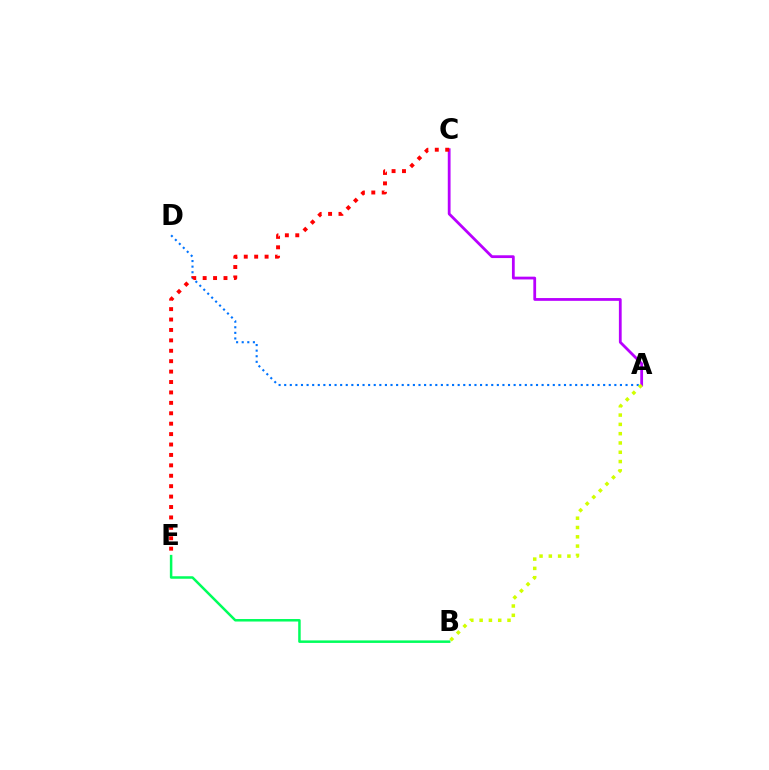{('A', 'C'): [{'color': '#b900ff', 'line_style': 'solid', 'thickness': 2.0}], ('A', 'D'): [{'color': '#0074ff', 'line_style': 'dotted', 'thickness': 1.52}], ('C', 'E'): [{'color': '#ff0000', 'line_style': 'dotted', 'thickness': 2.83}], ('A', 'B'): [{'color': '#d1ff00', 'line_style': 'dotted', 'thickness': 2.53}], ('B', 'E'): [{'color': '#00ff5c', 'line_style': 'solid', 'thickness': 1.8}]}